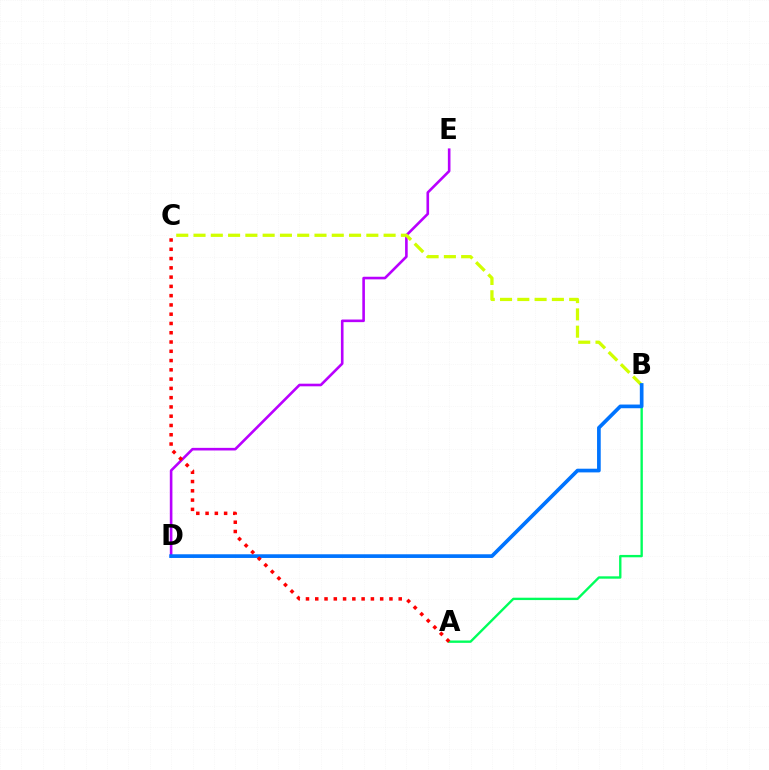{('D', 'E'): [{'color': '#b900ff', 'line_style': 'solid', 'thickness': 1.88}], ('B', 'C'): [{'color': '#d1ff00', 'line_style': 'dashed', 'thickness': 2.35}], ('A', 'B'): [{'color': '#00ff5c', 'line_style': 'solid', 'thickness': 1.7}], ('B', 'D'): [{'color': '#0074ff', 'line_style': 'solid', 'thickness': 2.65}], ('A', 'C'): [{'color': '#ff0000', 'line_style': 'dotted', 'thickness': 2.52}]}